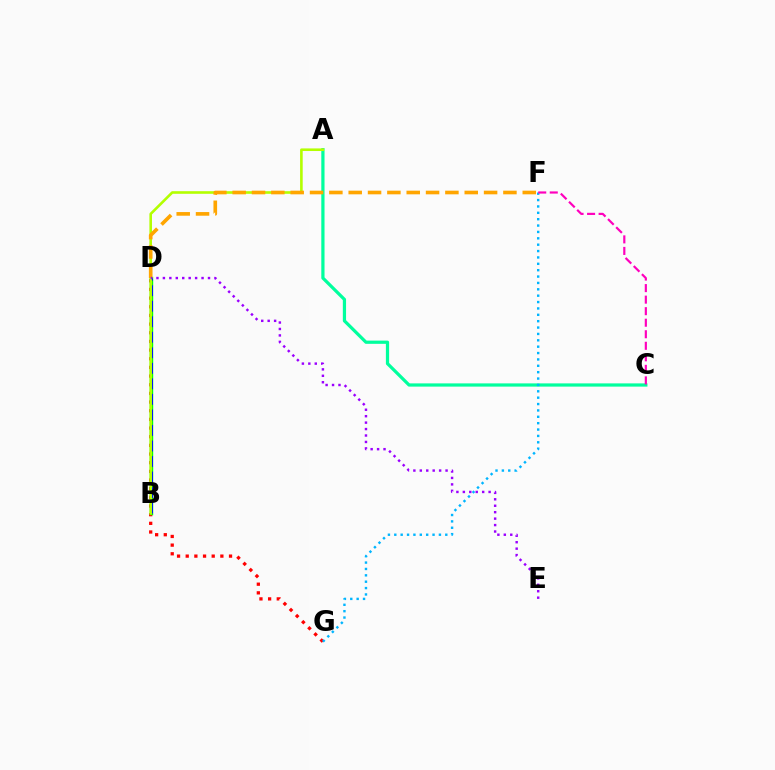{('A', 'C'): [{'color': '#00ff9d', 'line_style': 'solid', 'thickness': 2.32}], ('D', 'G'): [{'color': '#ff0000', 'line_style': 'dotted', 'thickness': 2.35}], ('B', 'D'): [{'color': '#08ff00', 'line_style': 'solid', 'thickness': 2.45}, {'color': '#0010ff', 'line_style': 'dashed', 'thickness': 2.11}], ('A', 'B'): [{'color': '#b3ff00', 'line_style': 'solid', 'thickness': 1.88}], ('D', 'F'): [{'color': '#ffa500', 'line_style': 'dashed', 'thickness': 2.63}], ('F', 'G'): [{'color': '#00b5ff', 'line_style': 'dotted', 'thickness': 1.73}], ('D', 'E'): [{'color': '#9b00ff', 'line_style': 'dotted', 'thickness': 1.75}], ('C', 'F'): [{'color': '#ff00bd', 'line_style': 'dashed', 'thickness': 1.57}]}